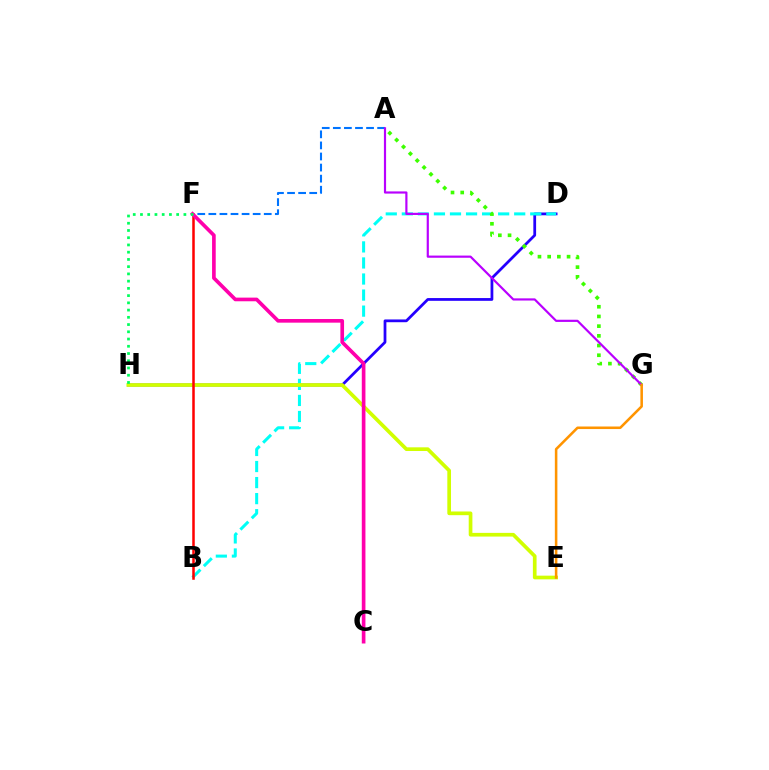{('D', 'H'): [{'color': '#2500ff', 'line_style': 'solid', 'thickness': 1.99}], ('A', 'F'): [{'color': '#0074ff', 'line_style': 'dashed', 'thickness': 1.5}], ('B', 'D'): [{'color': '#00fff6', 'line_style': 'dashed', 'thickness': 2.18}], ('E', 'H'): [{'color': '#d1ff00', 'line_style': 'solid', 'thickness': 2.66}], ('B', 'F'): [{'color': '#ff0000', 'line_style': 'solid', 'thickness': 1.81}], ('A', 'G'): [{'color': '#3dff00', 'line_style': 'dotted', 'thickness': 2.63}, {'color': '#b900ff', 'line_style': 'solid', 'thickness': 1.57}], ('C', 'F'): [{'color': '#ff00ac', 'line_style': 'solid', 'thickness': 2.63}], ('F', 'H'): [{'color': '#00ff5c', 'line_style': 'dotted', 'thickness': 1.97}], ('E', 'G'): [{'color': '#ff9400', 'line_style': 'solid', 'thickness': 1.84}]}